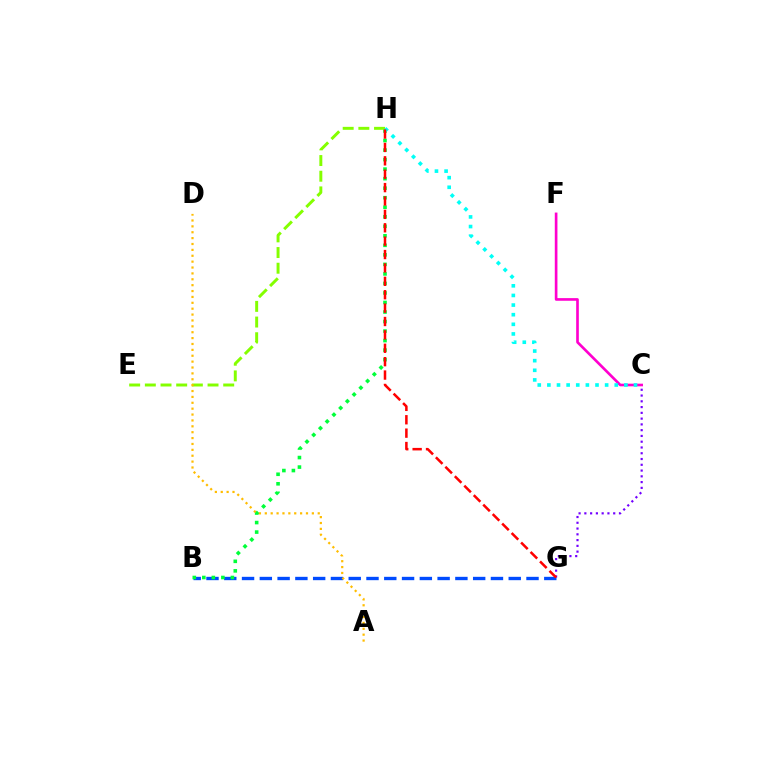{('B', 'G'): [{'color': '#004bff', 'line_style': 'dashed', 'thickness': 2.42}], ('B', 'H'): [{'color': '#00ff39', 'line_style': 'dotted', 'thickness': 2.59}], ('C', 'G'): [{'color': '#7200ff', 'line_style': 'dotted', 'thickness': 1.57}], ('C', 'F'): [{'color': '#ff00cf', 'line_style': 'solid', 'thickness': 1.91}], ('E', 'H'): [{'color': '#84ff00', 'line_style': 'dashed', 'thickness': 2.13}], ('C', 'H'): [{'color': '#00fff6', 'line_style': 'dotted', 'thickness': 2.61}], ('A', 'D'): [{'color': '#ffbd00', 'line_style': 'dotted', 'thickness': 1.6}], ('G', 'H'): [{'color': '#ff0000', 'line_style': 'dashed', 'thickness': 1.82}]}